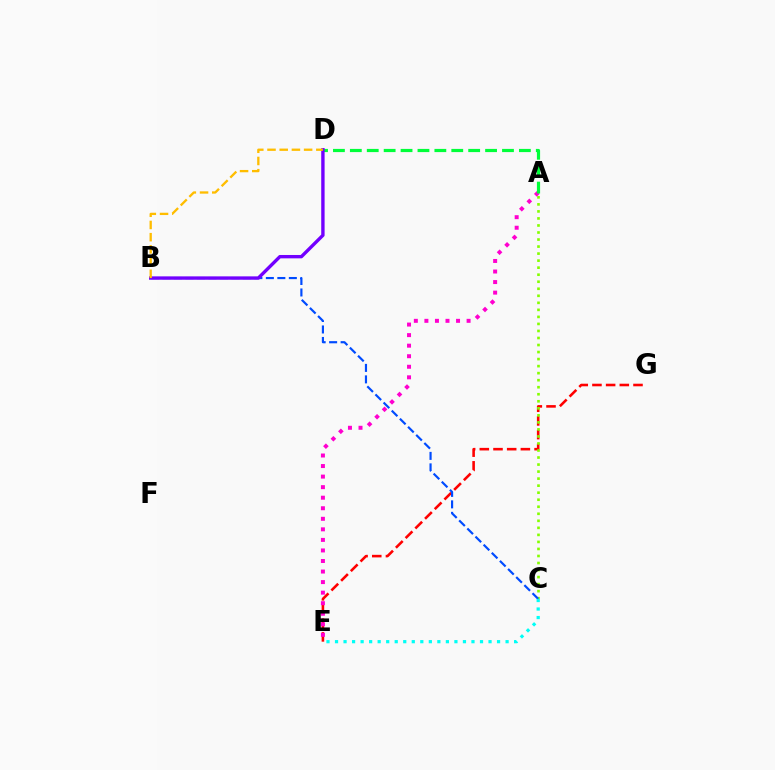{('E', 'G'): [{'color': '#ff0000', 'line_style': 'dashed', 'thickness': 1.86}], ('A', 'C'): [{'color': '#84ff00', 'line_style': 'dotted', 'thickness': 1.91}], ('A', 'E'): [{'color': '#ff00cf', 'line_style': 'dotted', 'thickness': 2.87}], ('A', 'D'): [{'color': '#00ff39', 'line_style': 'dashed', 'thickness': 2.3}], ('B', 'C'): [{'color': '#004bff', 'line_style': 'dashed', 'thickness': 1.56}], ('B', 'D'): [{'color': '#7200ff', 'line_style': 'solid', 'thickness': 2.43}, {'color': '#ffbd00', 'line_style': 'dashed', 'thickness': 1.66}], ('C', 'E'): [{'color': '#00fff6', 'line_style': 'dotted', 'thickness': 2.32}]}